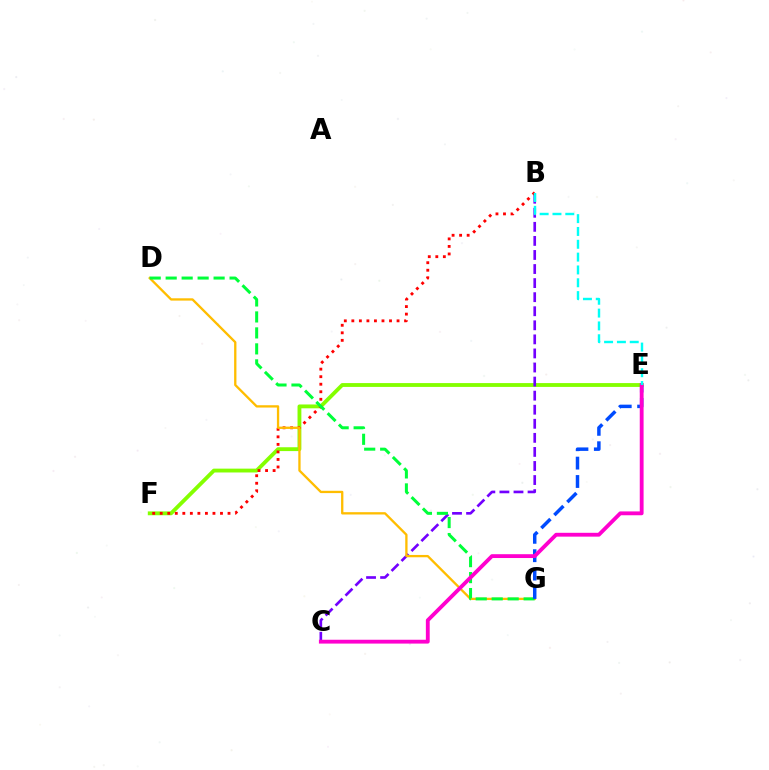{('E', 'F'): [{'color': '#84ff00', 'line_style': 'solid', 'thickness': 2.76}], ('B', 'C'): [{'color': '#7200ff', 'line_style': 'dashed', 'thickness': 1.91}], ('B', 'F'): [{'color': '#ff0000', 'line_style': 'dotted', 'thickness': 2.05}], ('D', 'G'): [{'color': '#ffbd00', 'line_style': 'solid', 'thickness': 1.67}, {'color': '#00ff39', 'line_style': 'dashed', 'thickness': 2.17}], ('E', 'G'): [{'color': '#004bff', 'line_style': 'dashed', 'thickness': 2.5}], ('C', 'E'): [{'color': '#ff00cf', 'line_style': 'solid', 'thickness': 2.76}], ('B', 'E'): [{'color': '#00fff6', 'line_style': 'dashed', 'thickness': 1.74}]}